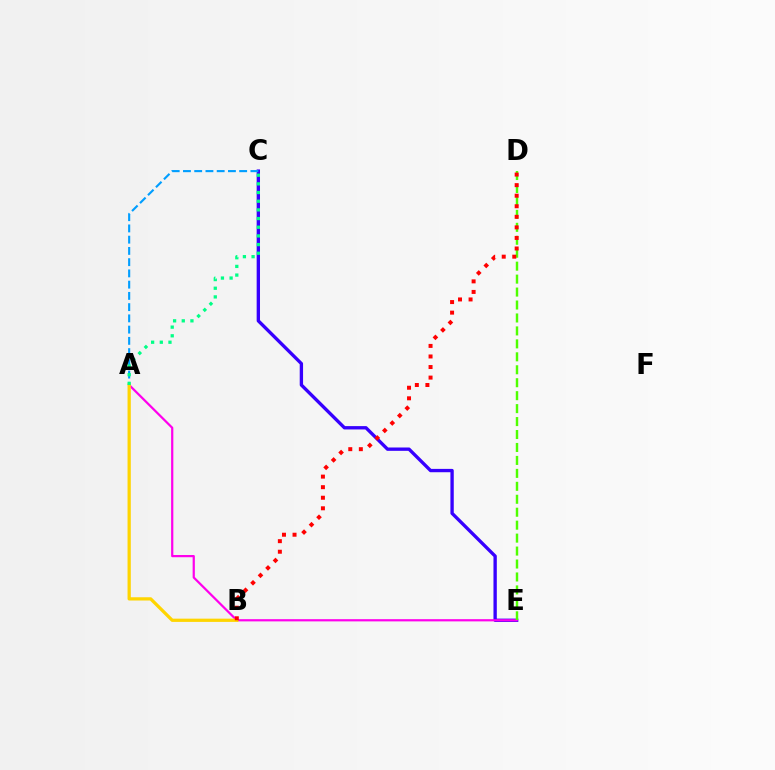{('C', 'E'): [{'color': '#3700ff', 'line_style': 'solid', 'thickness': 2.41}], ('A', 'C'): [{'color': '#009eff', 'line_style': 'dashed', 'thickness': 1.53}, {'color': '#00ff86', 'line_style': 'dotted', 'thickness': 2.36}], ('A', 'E'): [{'color': '#ff00ed', 'line_style': 'solid', 'thickness': 1.6}], ('D', 'E'): [{'color': '#4fff00', 'line_style': 'dashed', 'thickness': 1.76}], ('A', 'B'): [{'color': '#ffd500', 'line_style': 'solid', 'thickness': 2.34}], ('B', 'D'): [{'color': '#ff0000', 'line_style': 'dotted', 'thickness': 2.87}]}